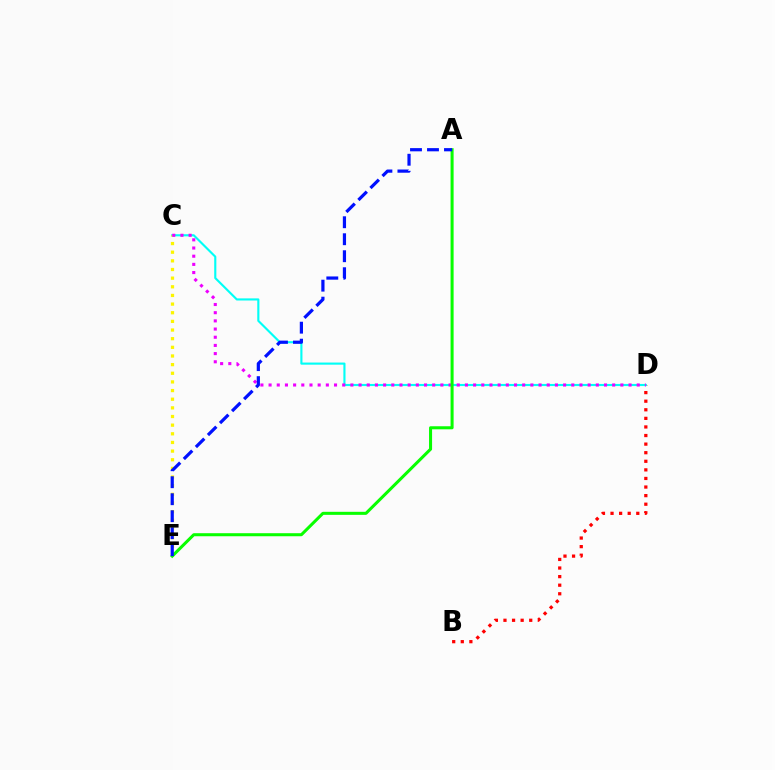{('B', 'D'): [{'color': '#ff0000', 'line_style': 'dotted', 'thickness': 2.33}], ('C', 'D'): [{'color': '#00fff6', 'line_style': 'solid', 'thickness': 1.53}, {'color': '#ee00ff', 'line_style': 'dotted', 'thickness': 2.22}], ('C', 'E'): [{'color': '#fcf500', 'line_style': 'dotted', 'thickness': 2.35}], ('A', 'E'): [{'color': '#08ff00', 'line_style': 'solid', 'thickness': 2.19}, {'color': '#0010ff', 'line_style': 'dashed', 'thickness': 2.31}]}